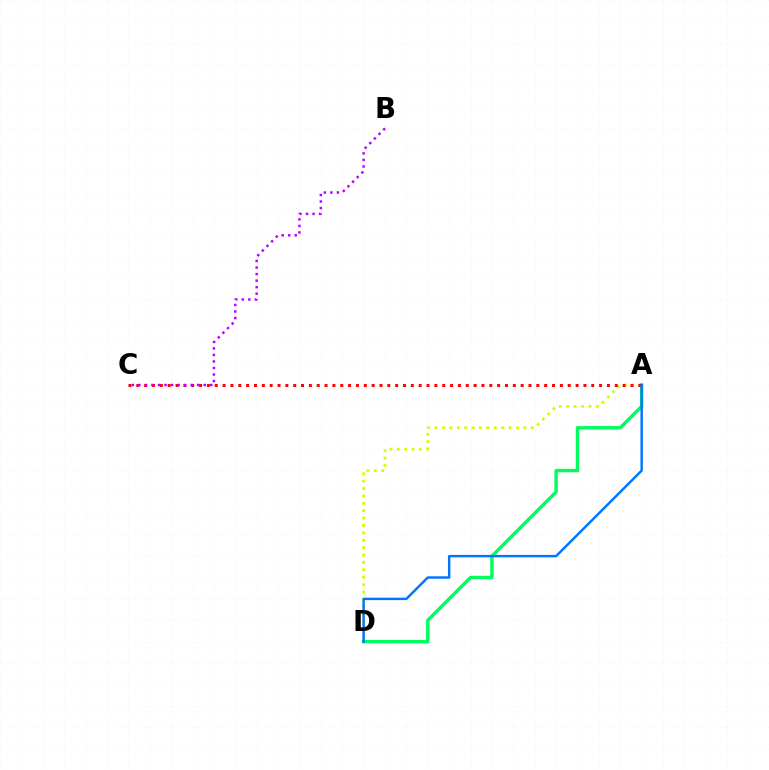{('A', 'D'): [{'color': '#d1ff00', 'line_style': 'dotted', 'thickness': 2.01}, {'color': '#00ff5c', 'line_style': 'solid', 'thickness': 2.45}, {'color': '#0074ff', 'line_style': 'solid', 'thickness': 1.75}], ('A', 'C'): [{'color': '#ff0000', 'line_style': 'dotted', 'thickness': 2.13}], ('B', 'C'): [{'color': '#b900ff', 'line_style': 'dotted', 'thickness': 1.78}]}